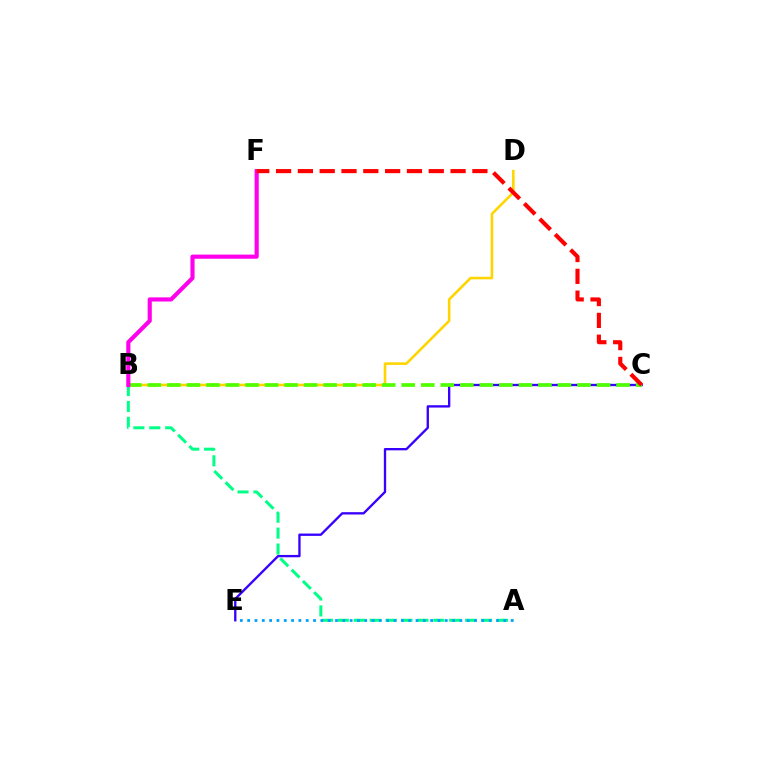{('C', 'E'): [{'color': '#3700ff', 'line_style': 'solid', 'thickness': 1.68}], ('A', 'B'): [{'color': '#00ff86', 'line_style': 'dashed', 'thickness': 2.16}], ('A', 'E'): [{'color': '#009eff', 'line_style': 'dotted', 'thickness': 1.99}], ('B', 'D'): [{'color': '#ffd500', 'line_style': 'solid', 'thickness': 1.86}], ('B', 'C'): [{'color': '#4fff00', 'line_style': 'dashed', 'thickness': 2.65}], ('B', 'F'): [{'color': '#ff00ed', 'line_style': 'solid', 'thickness': 2.97}], ('C', 'F'): [{'color': '#ff0000', 'line_style': 'dashed', 'thickness': 2.96}]}